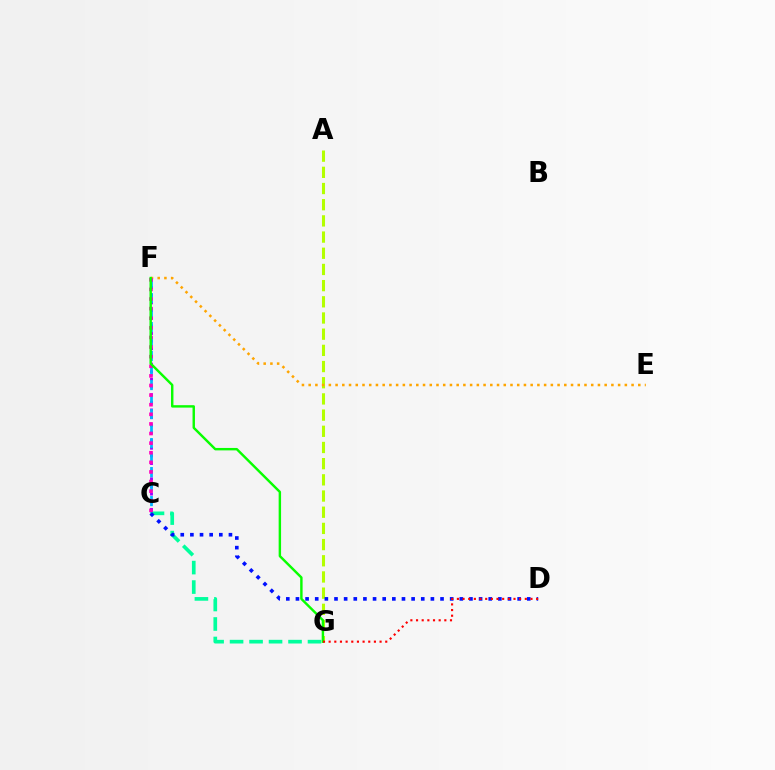{('A', 'G'): [{'color': '#b3ff00', 'line_style': 'dashed', 'thickness': 2.2}], ('C', 'F'): [{'color': '#9b00ff', 'line_style': 'dotted', 'thickness': 2.08}, {'color': '#00b5ff', 'line_style': 'dashed', 'thickness': 1.97}, {'color': '#ff00bd', 'line_style': 'dotted', 'thickness': 2.61}], ('E', 'F'): [{'color': '#ffa500', 'line_style': 'dotted', 'thickness': 1.83}], ('C', 'G'): [{'color': '#00ff9d', 'line_style': 'dashed', 'thickness': 2.65}], ('F', 'G'): [{'color': '#08ff00', 'line_style': 'solid', 'thickness': 1.75}], ('C', 'D'): [{'color': '#0010ff', 'line_style': 'dotted', 'thickness': 2.62}], ('D', 'G'): [{'color': '#ff0000', 'line_style': 'dotted', 'thickness': 1.54}]}